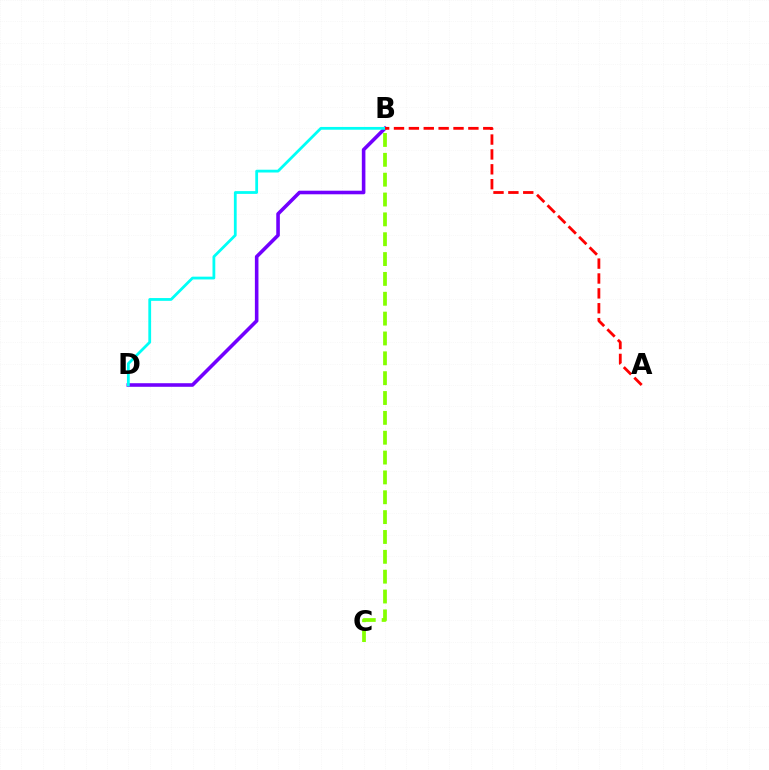{('B', 'D'): [{'color': '#7200ff', 'line_style': 'solid', 'thickness': 2.58}, {'color': '#00fff6', 'line_style': 'solid', 'thickness': 2.0}], ('A', 'B'): [{'color': '#ff0000', 'line_style': 'dashed', 'thickness': 2.02}], ('B', 'C'): [{'color': '#84ff00', 'line_style': 'dashed', 'thickness': 2.7}]}